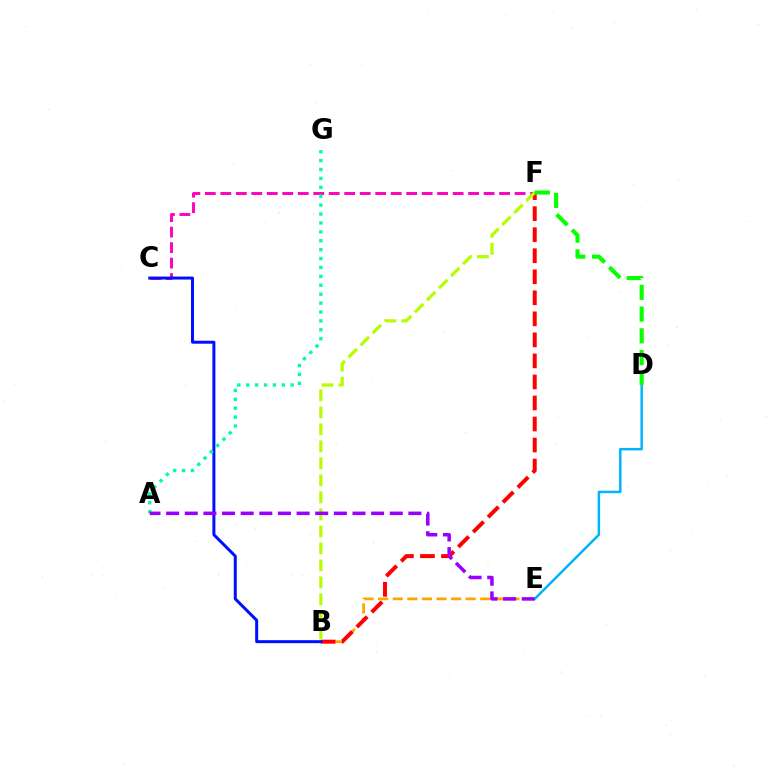{('C', 'F'): [{'color': '#ff00bd', 'line_style': 'dashed', 'thickness': 2.1}], ('B', 'E'): [{'color': '#ffa500', 'line_style': 'dashed', 'thickness': 1.98}], ('B', 'F'): [{'color': '#ff0000', 'line_style': 'dashed', 'thickness': 2.86}, {'color': '#b3ff00', 'line_style': 'dashed', 'thickness': 2.31}], ('D', 'E'): [{'color': '#00b5ff', 'line_style': 'solid', 'thickness': 1.78}], ('D', 'F'): [{'color': '#08ff00', 'line_style': 'dashed', 'thickness': 2.96}], ('B', 'C'): [{'color': '#0010ff', 'line_style': 'solid', 'thickness': 2.16}], ('A', 'G'): [{'color': '#00ff9d', 'line_style': 'dotted', 'thickness': 2.42}], ('A', 'E'): [{'color': '#9b00ff', 'line_style': 'dashed', 'thickness': 2.53}]}